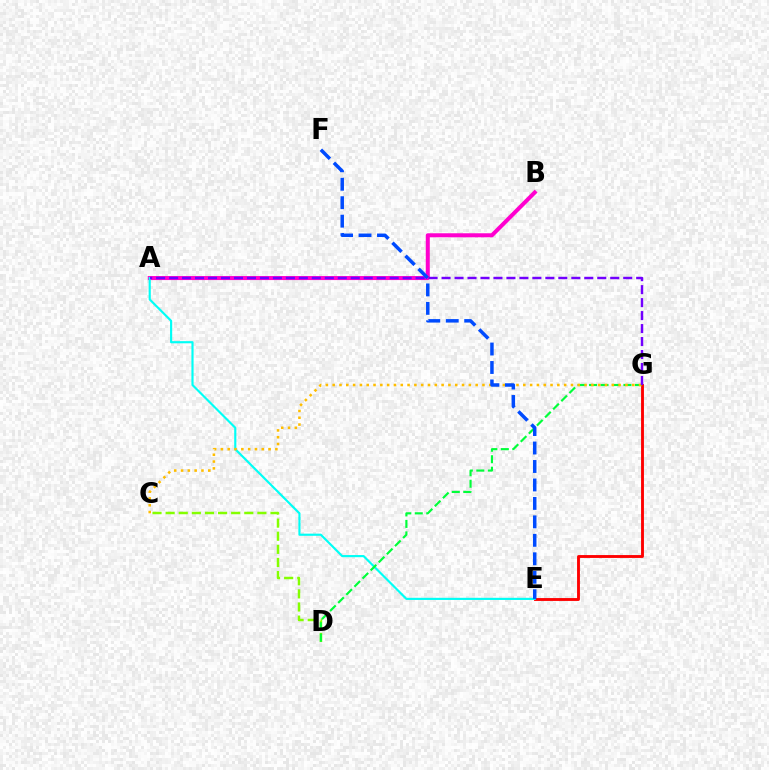{('C', 'D'): [{'color': '#84ff00', 'line_style': 'dashed', 'thickness': 1.78}], ('A', 'B'): [{'color': '#ff00cf', 'line_style': 'solid', 'thickness': 2.89}], ('E', 'G'): [{'color': '#ff0000', 'line_style': 'solid', 'thickness': 2.06}], ('A', 'E'): [{'color': '#00fff6', 'line_style': 'solid', 'thickness': 1.55}], ('D', 'G'): [{'color': '#00ff39', 'line_style': 'dashed', 'thickness': 1.56}], ('C', 'G'): [{'color': '#ffbd00', 'line_style': 'dotted', 'thickness': 1.85}], ('A', 'G'): [{'color': '#7200ff', 'line_style': 'dashed', 'thickness': 1.76}], ('E', 'F'): [{'color': '#004bff', 'line_style': 'dashed', 'thickness': 2.51}]}